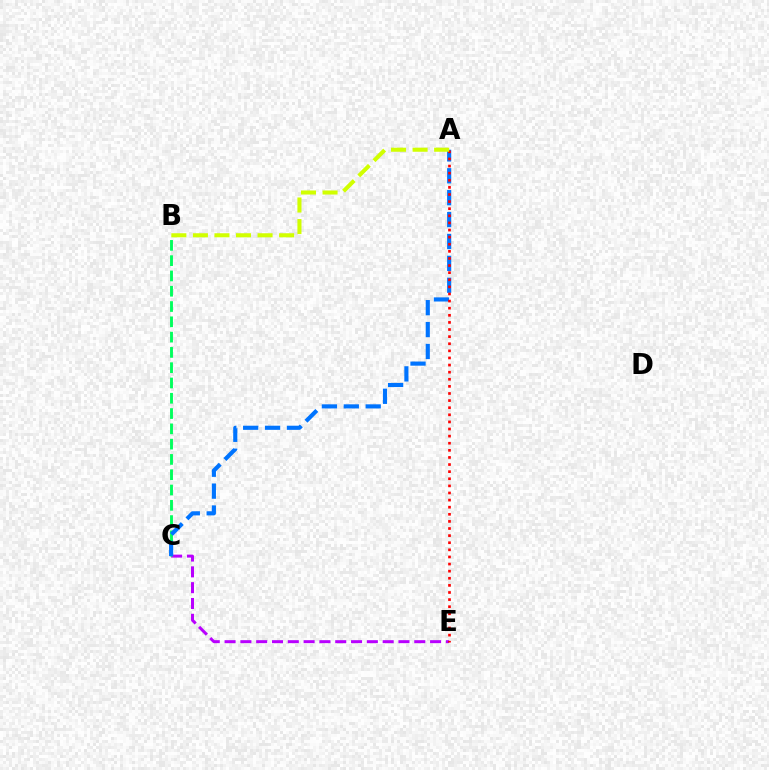{('C', 'E'): [{'color': '#b900ff', 'line_style': 'dashed', 'thickness': 2.15}], ('B', 'C'): [{'color': '#00ff5c', 'line_style': 'dashed', 'thickness': 2.08}], ('A', 'C'): [{'color': '#0074ff', 'line_style': 'dashed', 'thickness': 2.97}], ('A', 'E'): [{'color': '#ff0000', 'line_style': 'dotted', 'thickness': 1.93}], ('A', 'B'): [{'color': '#d1ff00', 'line_style': 'dashed', 'thickness': 2.93}]}